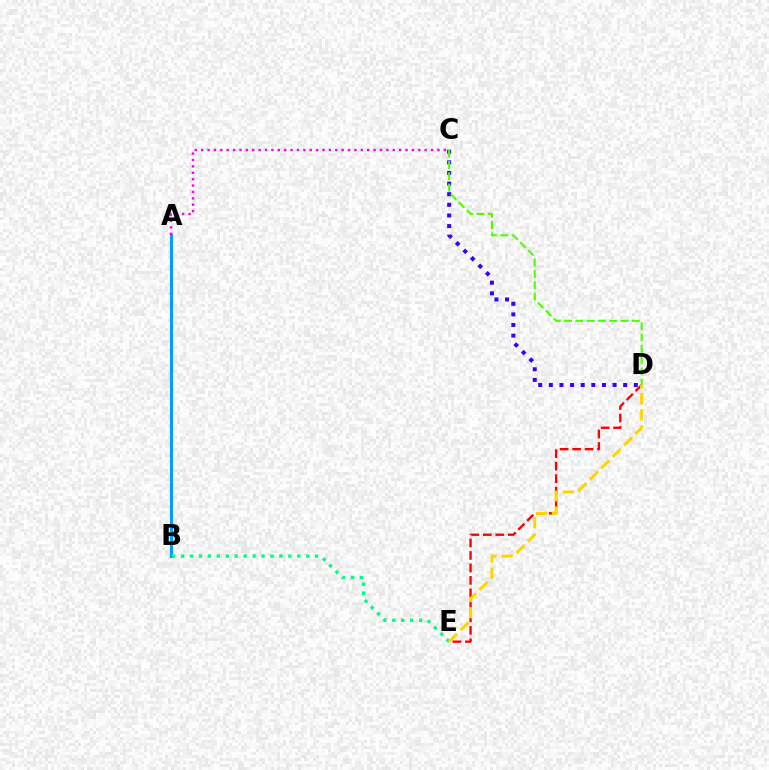{('C', 'D'): [{'color': '#3700ff', 'line_style': 'dotted', 'thickness': 2.89}, {'color': '#4fff00', 'line_style': 'dashed', 'thickness': 1.53}], ('D', 'E'): [{'color': '#ff0000', 'line_style': 'dashed', 'thickness': 1.7}, {'color': '#ffd500', 'line_style': 'dashed', 'thickness': 2.19}], ('A', 'B'): [{'color': '#009eff', 'line_style': 'solid', 'thickness': 2.23}], ('B', 'E'): [{'color': '#00ff86', 'line_style': 'dotted', 'thickness': 2.43}], ('A', 'C'): [{'color': '#ff00ed', 'line_style': 'dotted', 'thickness': 1.74}]}